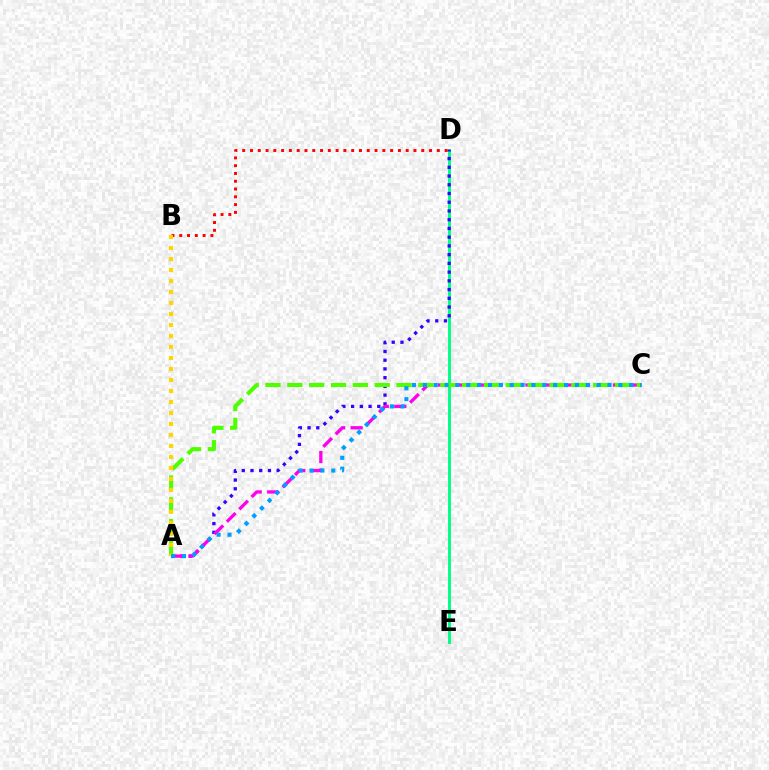{('D', 'E'): [{'color': '#00ff86', 'line_style': 'solid', 'thickness': 2.11}], ('A', 'D'): [{'color': '#3700ff', 'line_style': 'dotted', 'thickness': 2.37}], ('A', 'C'): [{'color': '#ff00ed', 'line_style': 'dashed', 'thickness': 2.38}, {'color': '#4fff00', 'line_style': 'dashed', 'thickness': 2.97}, {'color': '#009eff', 'line_style': 'dotted', 'thickness': 2.95}], ('B', 'D'): [{'color': '#ff0000', 'line_style': 'dotted', 'thickness': 2.12}], ('A', 'B'): [{'color': '#ffd500', 'line_style': 'dotted', 'thickness': 2.99}]}